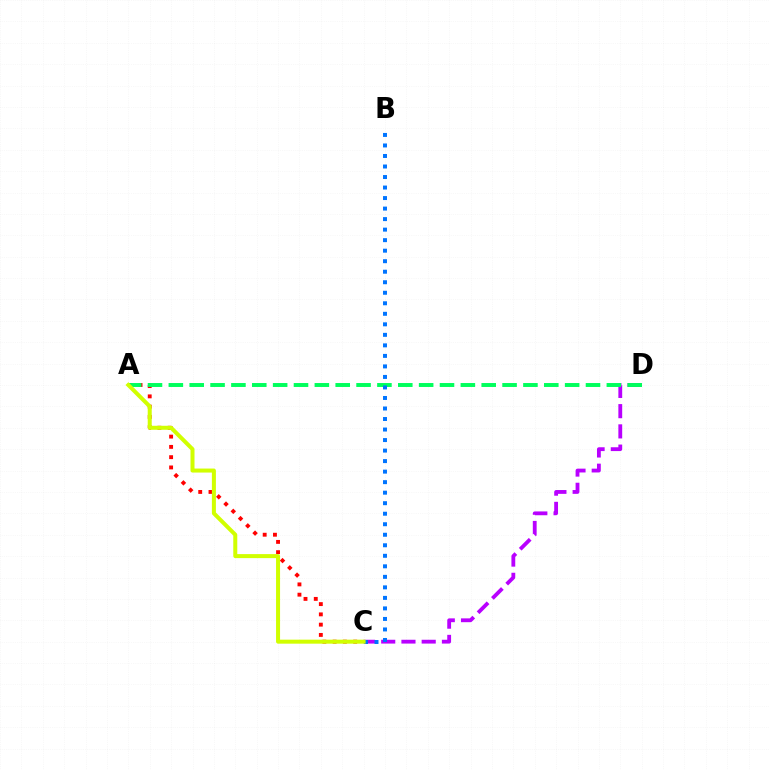{('A', 'C'): [{'color': '#ff0000', 'line_style': 'dotted', 'thickness': 2.79}, {'color': '#d1ff00', 'line_style': 'solid', 'thickness': 2.89}], ('C', 'D'): [{'color': '#b900ff', 'line_style': 'dashed', 'thickness': 2.75}], ('A', 'D'): [{'color': '#00ff5c', 'line_style': 'dashed', 'thickness': 2.83}], ('B', 'C'): [{'color': '#0074ff', 'line_style': 'dotted', 'thickness': 2.86}]}